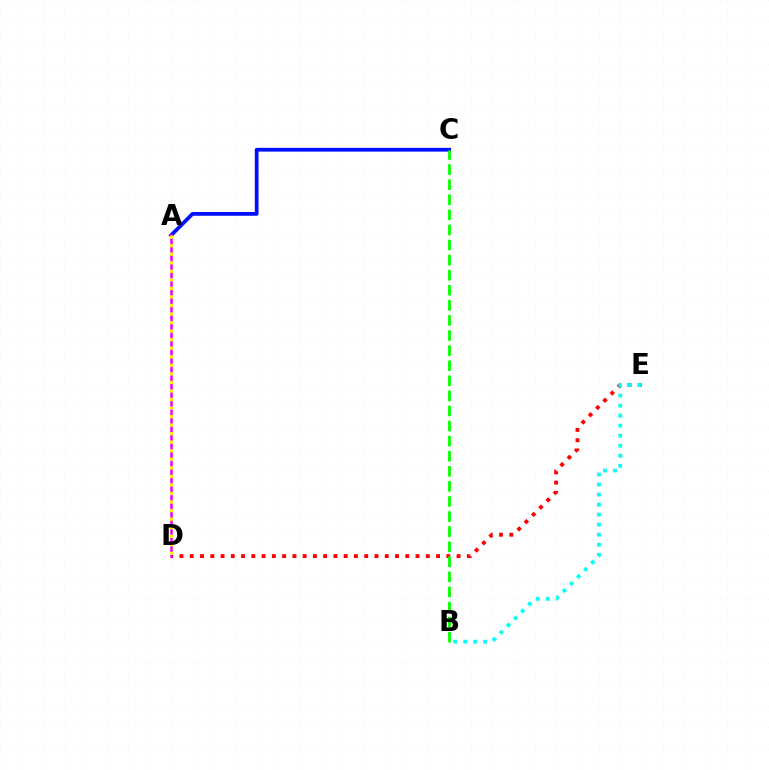{('D', 'E'): [{'color': '#ff0000', 'line_style': 'dotted', 'thickness': 2.79}], ('A', 'C'): [{'color': '#0010ff', 'line_style': 'solid', 'thickness': 2.71}], ('B', 'C'): [{'color': '#08ff00', 'line_style': 'dashed', 'thickness': 2.05}], ('A', 'D'): [{'color': '#ee00ff', 'line_style': 'solid', 'thickness': 1.83}, {'color': '#fcf500', 'line_style': 'dotted', 'thickness': 2.32}], ('B', 'E'): [{'color': '#00fff6', 'line_style': 'dotted', 'thickness': 2.73}]}